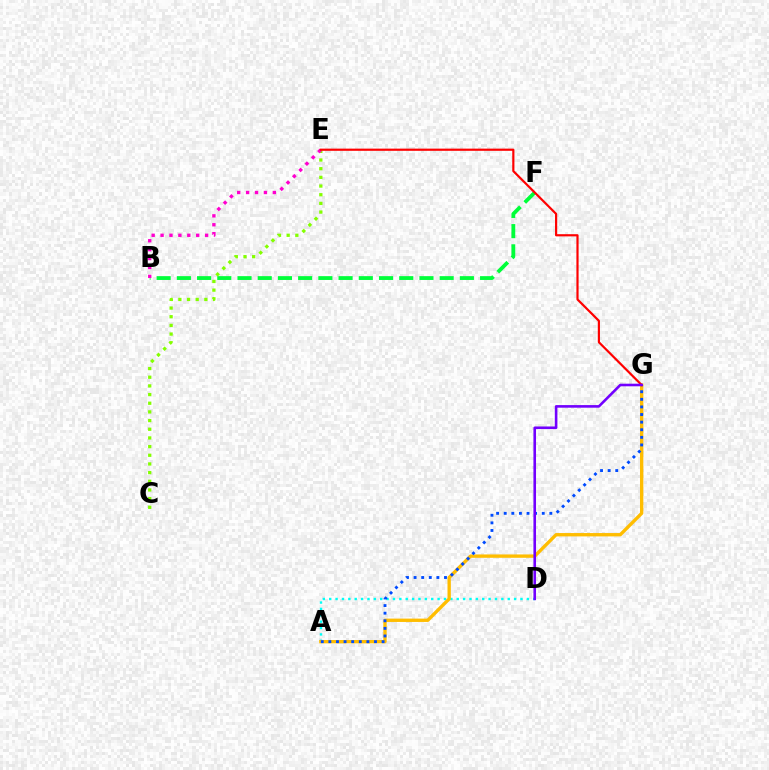{('B', 'F'): [{'color': '#00ff39', 'line_style': 'dashed', 'thickness': 2.75}], ('A', 'D'): [{'color': '#00fff6', 'line_style': 'dotted', 'thickness': 1.73}], ('C', 'E'): [{'color': '#84ff00', 'line_style': 'dotted', 'thickness': 2.36}], ('A', 'G'): [{'color': '#ffbd00', 'line_style': 'solid', 'thickness': 2.41}, {'color': '#004bff', 'line_style': 'dotted', 'thickness': 2.07}], ('B', 'E'): [{'color': '#ff00cf', 'line_style': 'dotted', 'thickness': 2.42}], ('E', 'G'): [{'color': '#ff0000', 'line_style': 'solid', 'thickness': 1.57}], ('D', 'G'): [{'color': '#7200ff', 'line_style': 'solid', 'thickness': 1.87}]}